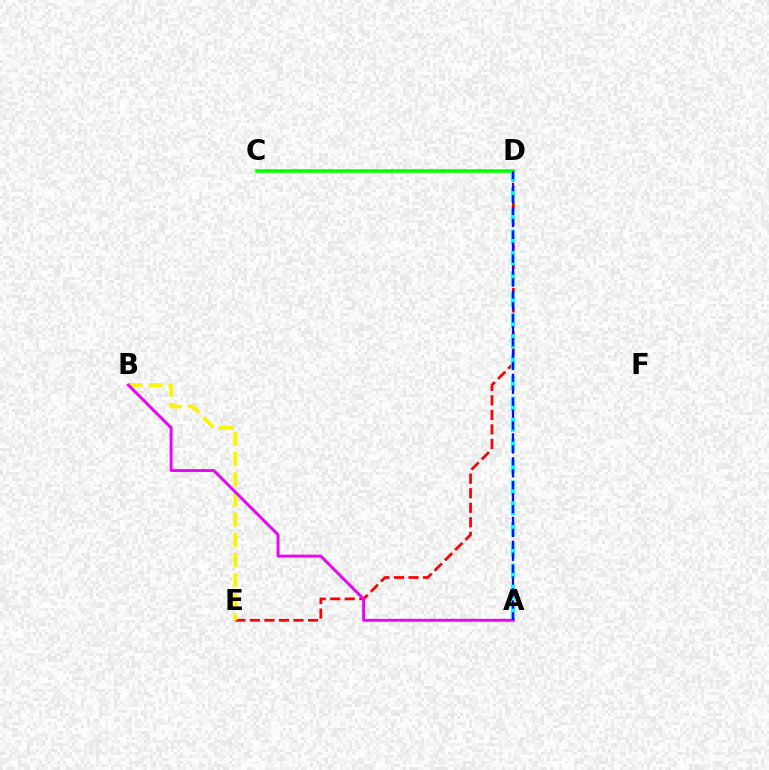{('D', 'E'): [{'color': '#ff0000', 'line_style': 'dashed', 'thickness': 1.97}], ('B', 'E'): [{'color': '#fcf500', 'line_style': 'dashed', 'thickness': 2.74}], ('C', 'D'): [{'color': '#08ff00', 'line_style': 'solid', 'thickness': 2.53}], ('A', 'D'): [{'color': '#00fff6', 'line_style': 'dashed', 'thickness': 2.84}, {'color': '#0010ff', 'line_style': 'dashed', 'thickness': 1.62}], ('A', 'B'): [{'color': '#ee00ff', 'line_style': 'solid', 'thickness': 2.08}]}